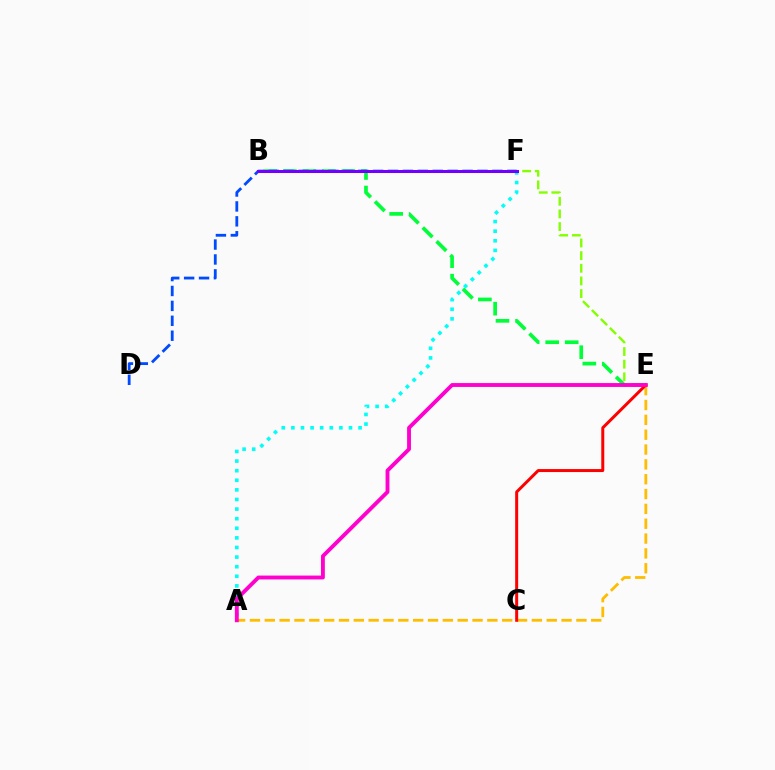{('A', 'E'): [{'color': '#ffbd00', 'line_style': 'dashed', 'thickness': 2.02}, {'color': '#ff00cf', 'line_style': 'solid', 'thickness': 2.78}], ('B', 'E'): [{'color': '#00ff39', 'line_style': 'dashed', 'thickness': 2.65}], ('C', 'E'): [{'color': '#ff0000', 'line_style': 'solid', 'thickness': 2.16}], ('A', 'F'): [{'color': '#00fff6', 'line_style': 'dotted', 'thickness': 2.61}], ('D', 'F'): [{'color': '#004bff', 'line_style': 'dashed', 'thickness': 2.03}], ('E', 'F'): [{'color': '#84ff00', 'line_style': 'dashed', 'thickness': 1.72}], ('B', 'F'): [{'color': '#7200ff', 'line_style': 'solid', 'thickness': 2.18}]}